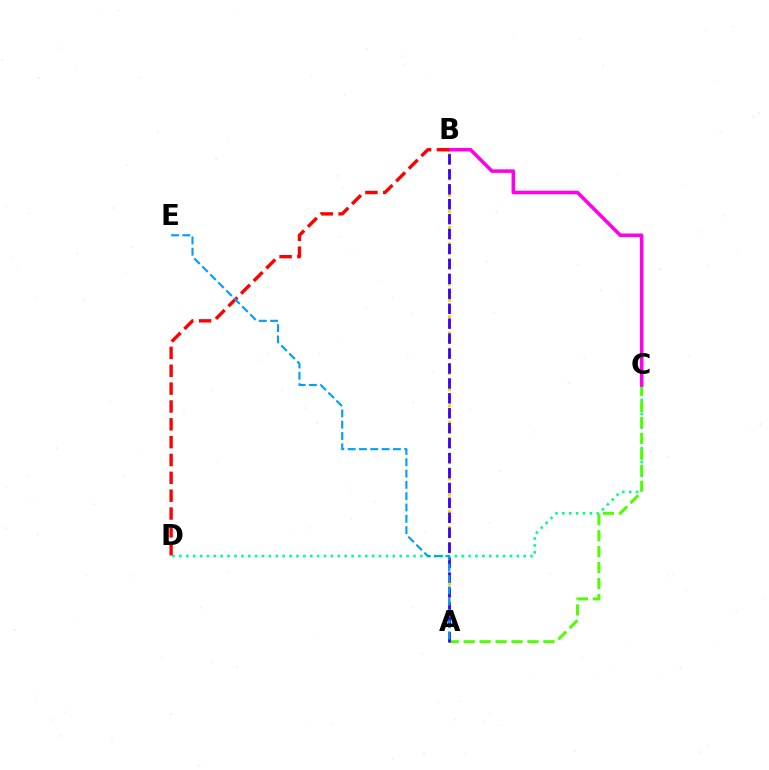{('C', 'D'): [{'color': '#00ff86', 'line_style': 'dotted', 'thickness': 1.87}], ('A', 'C'): [{'color': '#4fff00', 'line_style': 'dashed', 'thickness': 2.17}], ('A', 'B'): [{'color': '#ffd500', 'line_style': 'dotted', 'thickness': 2.2}, {'color': '#3700ff', 'line_style': 'dashed', 'thickness': 2.03}], ('B', 'C'): [{'color': '#ff00ed', 'line_style': 'solid', 'thickness': 2.57}], ('B', 'D'): [{'color': '#ff0000', 'line_style': 'dashed', 'thickness': 2.42}], ('A', 'E'): [{'color': '#009eff', 'line_style': 'dashed', 'thickness': 1.54}]}